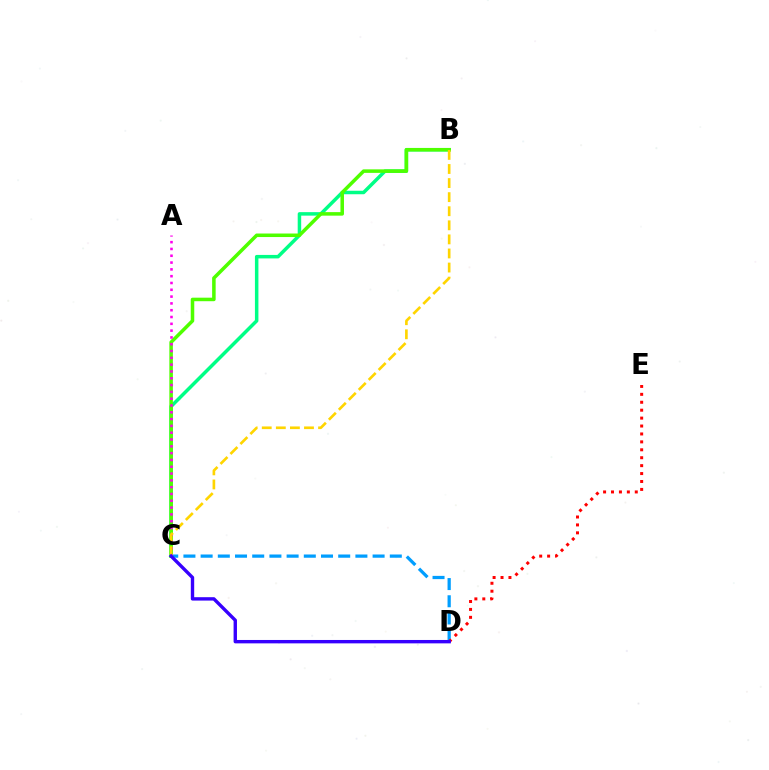{('C', 'D'): [{'color': '#009eff', 'line_style': 'dashed', 'thickness': 2.34}, {'color': '#3700ff', 'line_style': 'solid', 'thickness': 2.44}], ('B', 'C'): [{'color': '#00ff86', 'line_style': 'solid', 'thickness': 2.51}, {'color': '#4fff00', 'line_style': 'solid', 'thickness': 2.54}, {'color': '#ffd500', 'line_style': 'dashed', 'thickness': 1.91}], ('A', 'C'): [{'color': '#ff00ed', 'line_style': 'dotted', 'thickness': 1.85}], ('D', 'E'): [{'color': '#ff0000', 'line_style': 'dotted', 'thickness': 2.15}]}